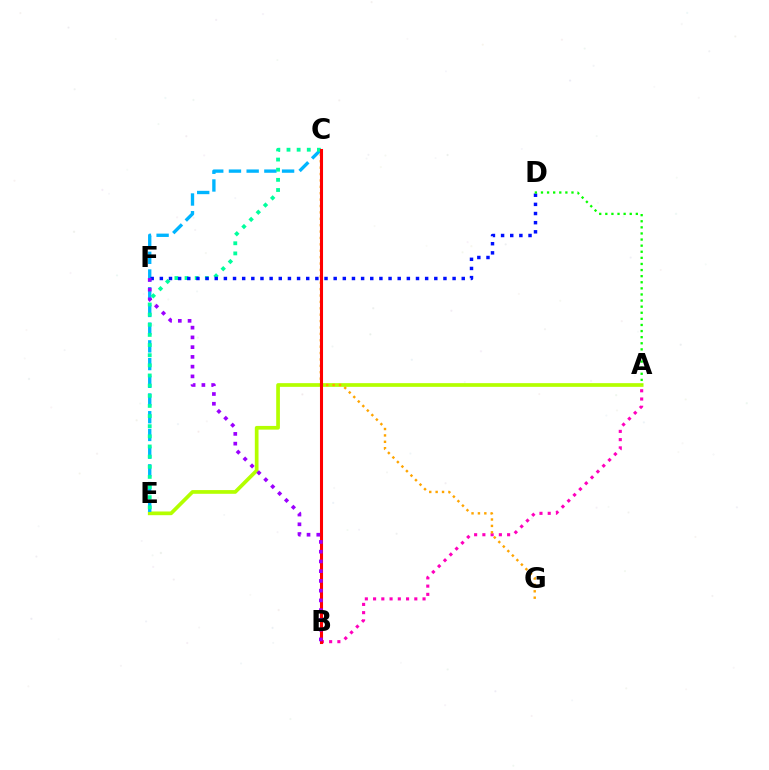{('A', 'B'): [{'color': '#ff00bd', 'line_style': 'dotted', 'thickness': 2.24}], ('A', 'E'): [{'color': '#b3ff00', 'line_style': 'solid', 'thickness': 2.67}], ('C', 'G'): [{'color': '#ffa500', 'line_style': 'dotted', 'thickness': 1.74}], ('C', 'E'): [{'color': '#00b5ff', 'line_style': 'dashed', 'thickness': 2.41}, {'color': '#00ff9d', 'line_style': 'dotted', 'thickness': 2.76}], ('D', 'F'): [{'color': '#0010ff', 'line_style': 'dotted', 'thickness': 2.49}], ('B', 'C'): [{'color': '#ff0000', 'line_style': 'solid', 'thickness': 2.21}], ('B', 'F'): [{'color': '#9b00ff', 'line_style': 'dotted', 'thickness': 2.65}], ('A', 'D'): [{'color': '#08ff00', 'line_style': 'dotted', 'thickness': 1.66}]}